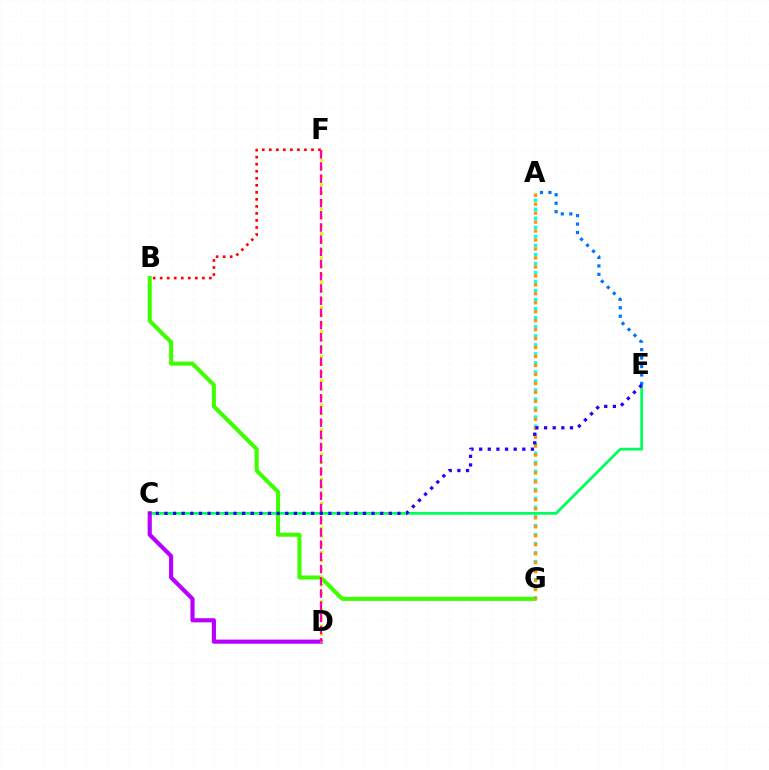{('A', 'G'): [{'color': '#00fff6', 'line_style': 'dotted', 'thickness': 2.45}, {'color': '#ff9400', 'line_style': 'dotted', 'thickness': 2.43}], ('B', 'G'): [{'color': '#3dff00', 'line_style': 'solid', 'thickness': 2.91}], ('C', 'E'): [{'color': '#00ff5c', 'line_style': 'solid', 'thickness': 1.99}, {'color': '#2500ff', 'line_style': 'dotted', 'thickness': 2.34}], ('C', 'D'): [{'color': '#b900ff', 'line_style': 'solid', 'thickness': 2.98}], ('A', 'E'): [{'color': '#0074ff', 'line_style': 'dotted', 'thickness': 2.3}], ('B', 'F'): [{'color': '#ff0000', 'line_style': 'dotted', 'thickness': 1.91}], ('D', 'F'): [{'color': '#d1ff00', 'line_style': 'dotted', 'thickness': 2.22}, {'color': '#ff00ac', 'line_style': 'dashed', 'thickness': 1.66}]}